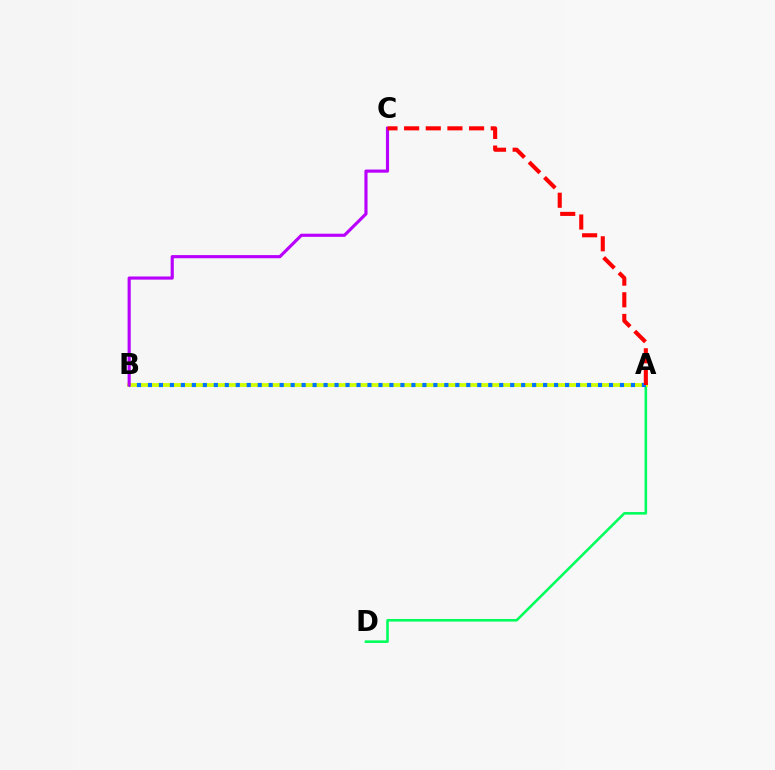{('A', 'D'): [{'color': '#00ff5c', 'line_style': 'solid', 'thickness': 1.86}], ('A', 'B'): [{'color': '#d1ff00', 'line_style': 'solid', 'thickness': 2.73}, {'color': '#0074ff', 'line_style': 'dotted', 'thickness': 2.98}], ('B', 'C'): [{'color': '#b900ff', 'line_style': 'solid', 'thickness': 2.26}], ('A', 'C'): [{'color': '#ff0000', 'line_style': 'dashed', 'thickness': 2.94}]}